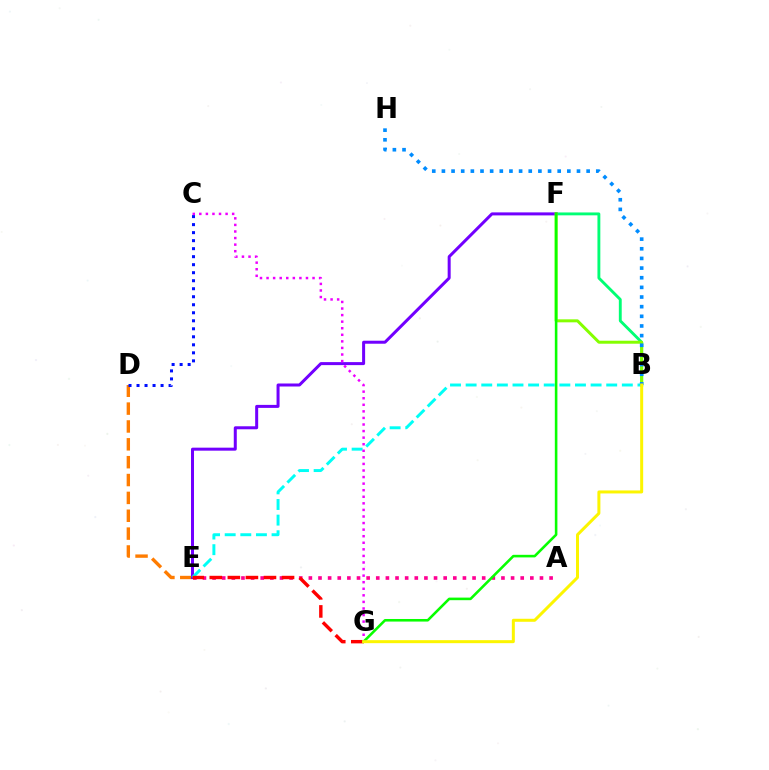{('B', 'F'): [{'color': '#00ff74', 'line_style': 'solid', 'thickness': 2.07}, {'color': '#84ff00', 'line_style': 'solid', 'thickness': 2.15}], ('D', 'E'): [{'color': '#ff7c00', 'line_style': 'dashed', 'thickness': 2.43}], ('A', 'E'): [{'color': '#ff0094', 'line_style': 'dotted', 'thickness': 2.62}], ('E', 'F'): [{'color': '#7200ff', 'line_style': 'solid', 'thickness': 2.17}], ('B', 'E'): [{'color': '#00fff6', 'line_style': 'dashed', 'thickness': 2.12}], ('E', 'G'): [{'color': '#ff0000', 'line_style': 'dashed', 'thickness': 2.45}], ('C', 'G'): [{'color': '#ee00ff', 'line_style': 'dotted', 'thickness': 1.79}], ('B', 'H'): [{'color': '#008cff', 'line_style': 'dotted', 'thickness': 2.62}], ('C', 'D'): [{'color': '#0010ff', 'line_style': 'dotted', 'thickness': 2.18}], ('F', 'G'): [{'color': '#08ff00', 'line_style': 'solid', 'thickness': 1.86}], ('B', 'G'): [{'color': '#fcf500', 'line_style': 'solid', 'thickness': 2.16}]}